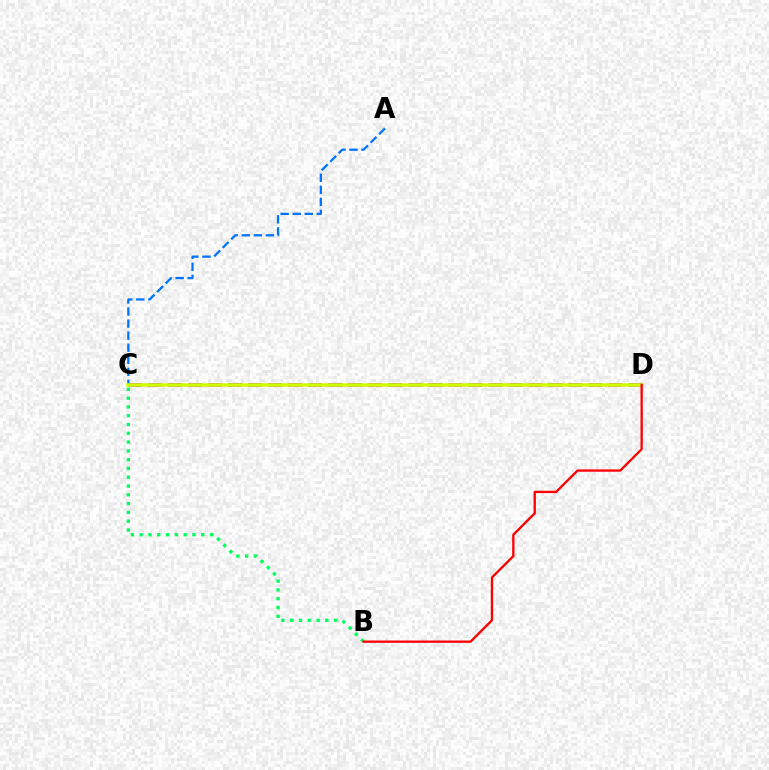{('B', 'C'): [{'color': '#00ff5c', 'line_style': 'dotted', 'thickness': 2.39}], ('C', 'D'): [{'color': '#b900ff', 'line_style': 'dashed', 'thickness': 2.72}, {'color': '#d1ff00', 'line_style': 'solid', 'thickness': 2.56}], ('A', 'C'): [{'color': '#0074ff', 'line_style': 'dashed', 'thickness': 1.64}], ('B', 'D'): [{'color': '#ff0000', 'line_style': 'solid', 'thickness': 1.67}]}